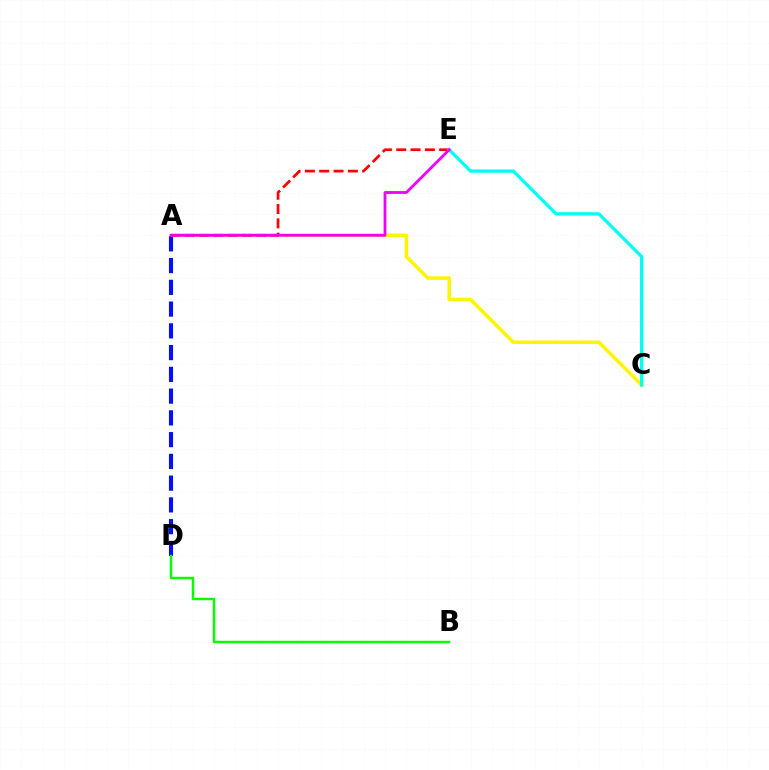{('A', 'C'): [{'color': '#fcf500', 'line_style': 'solid', 'thickness': 2.51}], ('A', 'D'): [{'color': '#0010ff', 'line_style': 'dashed', 'thickness': 2.96}], ('B', 'D'): [{'color': '#08ff00', 'line_style': 'solid', 'thickness': 1.78}], ('A', 'E'): [{'color': '#ff0000', 'line_style': 'dashed', 'thickness': 1.94}, {'color': '#ee00ff', 'line_style': 'solid', 'thickness': 2.03}], ('C', 'E'): [{'color': '#00fff6', 'line_style': 'solid', 'thickness': 2.36}]}